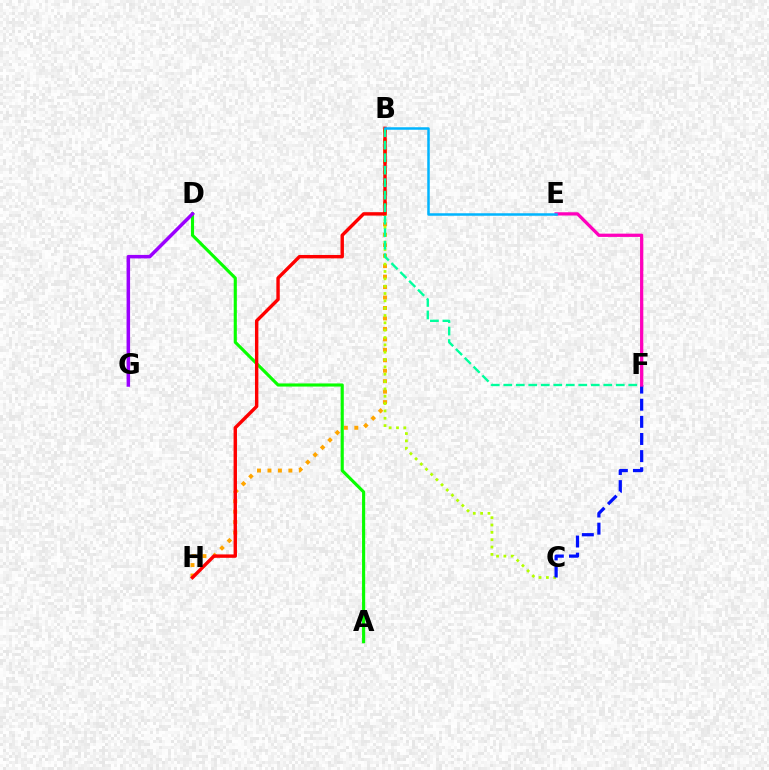{('B', 'H'): [{'color': '#ffa500', 'line_style': 'dotted', 'thickness': 2.84}, {'color': '#ff0000', 'line_style': 'solid', 'thickness': 2.45}], ('A', 'D'): [{'color': '#08ff00', 'line_style': 'solid', 'thickness': 2.25}], ('D', 'G'): [{'color': '#9b00ff', 'line_style': 'solid', 'thickness': 2.52}], ('B', 'C'): [{'color': '#b3ff00', 'line_style': 'dotted', 'thickness': 1.99}], ('C', 'F'): [{'color': '#0010ff', 'line_style': 'dashed', 'thickness': 2.33}], ('B', 'F'): [{'color': '#00ff9d', 'line_style': 'dashed', 'thickness': 1.7}], ('E', 'F'): [{'color': '#ff00bd', 'line_style': 'solid', 'thickness': 2.35}], ('B', 'E'): [{'color': '#00b5ff', 'line_style': 'solid', 'thickness': 1.81}]}